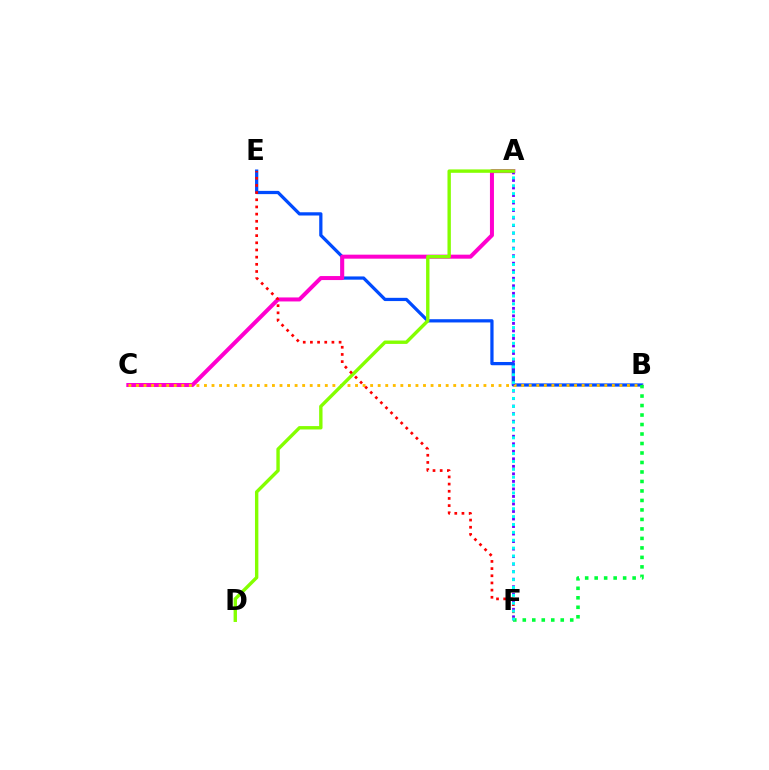{('B', 'E'): [{'color': '#004bff', 'line_style': 'solid', 'thickness': 2.34}], ('A', 'C'): [{'color': '#ff00cf', 'line_style': 'solid', 'thickness': 2.89}], ('B', 'C'): [{'color': '#ffbd00', 'line_style': 'dotted', 'thickness': 2.05}], ('A', 'F'): [{'color': '#7200ff', 'line_style': 'dotted', 'thickness': 2.04}, {'color': '#00fff6', 'line_style': 'dotted', 'thickness': 2.14}], ('B', 'F'): [{'color': '#00ff39', 'line_style': 'dotted', 'thickness': 2.58}], ('A', 'D'): [{'color': '#84ff00', 'line_style': 'solid', 'thickness': 2.44}], ('E', 'F'): [{'color': '#ff0000', 'line_style': 'dotted', 'thickness': 1.95}]}